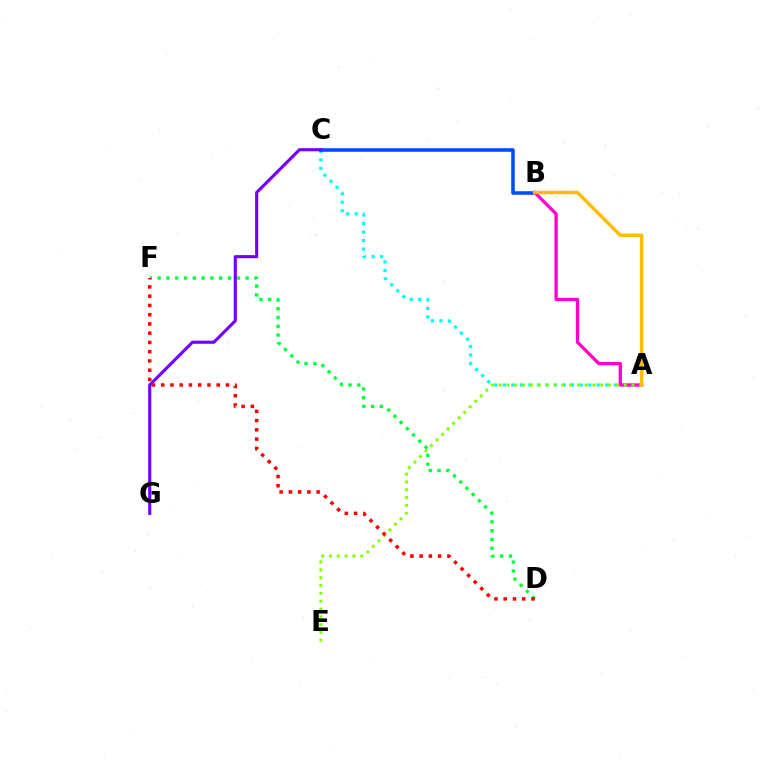{('A', 'C'): [{'color': '#00fff6', 'line_style': 'dotted', 'thickness': 2.32}], ('D', 'F'): [{'color': '#00ff39', 'line_style': 'dotted', 'thickness': 2.39}, {'color': '#ff0000', 'line_style': 'dotted', 'thickness': 2.51}], ('B', 'C'): [{'color': '#004bff', 'line_style': 'solid', 'thickness': 2.57}], ('A', 'B'): [{'color': '#ff00cf', 'line_style': 'solid', 'thickness': 2.36}, {'color': '#ffbd00', 'line_style': 'solid', 'thickness': 2.51}], ('A', 'E'): [{'color': '#84ff00', 'line_style': 'dotted', 'thickness': 2.12}], ('C', 'G'): [{'color': '#7200ff', 'line_style': 'solid', 'thickness': 2.24}]}